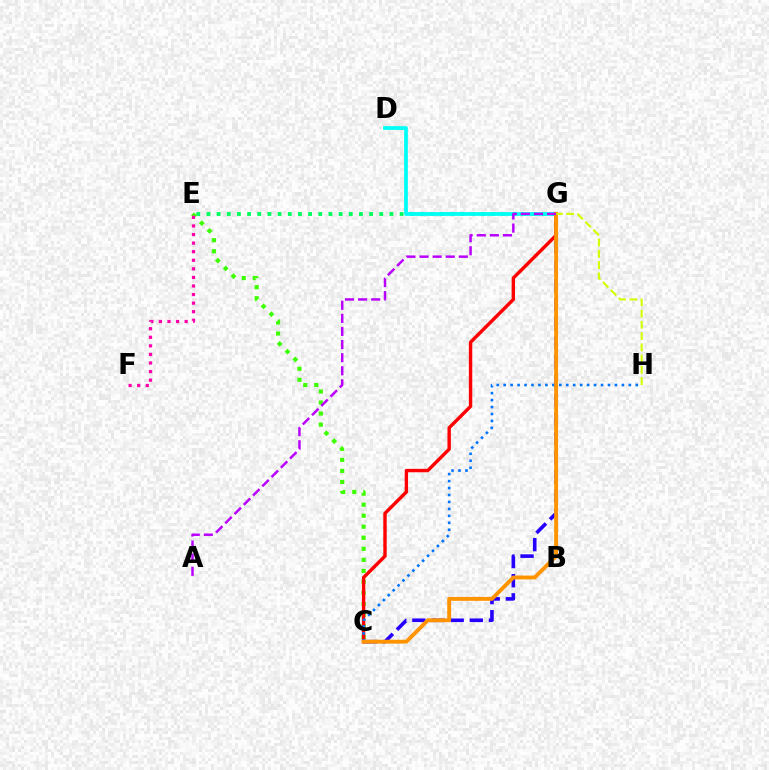{('C', 'G'): [{'color': '#2500ff', 'line_style': 'dashed', 'thickness': 2.6}, {'color': '#ff0000', 'line_style': 'solid', 'thickness': 2.44}, {'color': '#ff9400', 'line_style': 'solid', 'thickness': 2.8}], ('E', 'G'): [{'color': '#00ff5c', 'line_style': 'dotted', 'thickness': 2.76}], ('C', 'E'): [{'color': '#3dff00', 'line_style': 'dotted', 'thickness': 3.0}], ('E', 'F'): [{'color': '#ff00ac', 'line_style': 'dotted', 'thickness': 2.33}], ('D', 'G'): [{'color': '#00fff6', 'line_style': 'solid', 'thickness': 2.7}], ('C', 'H'): [{'color': '#0074ff', 'line_style': 'dotted', 'thickness': 1.89}], ('G', 'H'): [{'color': '#d1ff00', 'line_style': 'dashed', 'thickness': 1.53}], ('A', 'G'): [{'color': '#b900ff', 'line_style': 'dashed', 'thickness': 1.78}]}